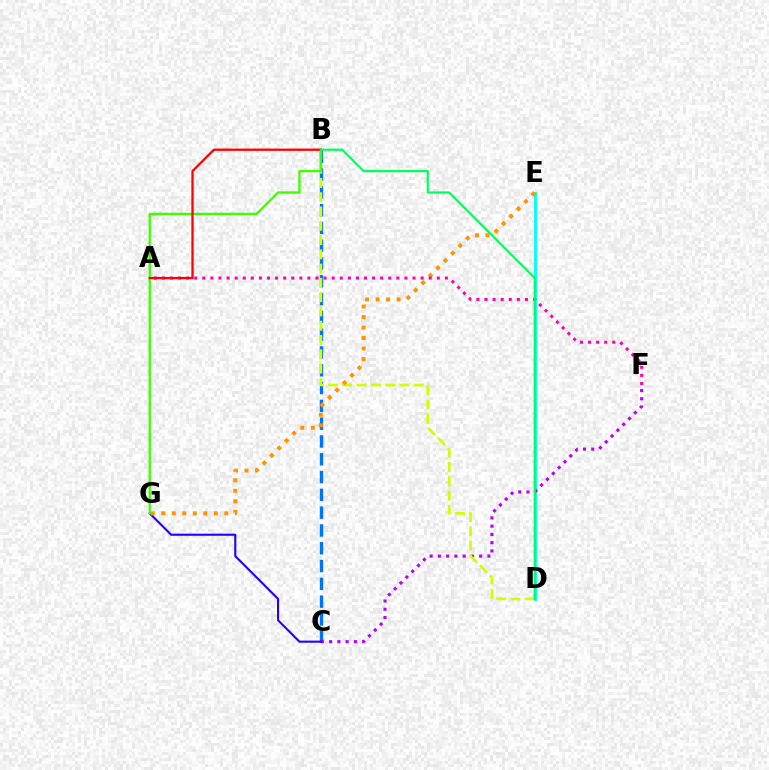{('D', 'E'): [{'color': '#00fff6', 'line_style': 'solid', 'thickness': 2.05}], ('B', 'C'): [{'color': '#0074ff', 'line_style': 'dashed', 'thickness': 2.42}], ('C', 'F'): [{'color': '#b900ff', 'line_style': 'dotted', 'thickness': 2.24}], ('B', 'D'): [{'color': '#d1ff00', 'line_style': 'dashed', 'thickness': 1.94}, {'color': '#00ff5c', 'line_style': 'solid', 'thickness': 1.57}], ('C', 'G'): [{'color': '#2500ff', 'line_style': 'solid', 'thickness': 1.51}], ('E', 'G'): [{'color': '#ff9400', 'line_style': 'dotted', 'thickness': 2.85}], ('A', 'F'): [{'color': '#ff00ac', 'line_style': 'dotted', 'thickness': 2.2}], ('B', 'G'): [{'color': '#3dff00', 'line_style': 'solid', 'thickness': 1.66}], ('A', 'B'): [{'color': '#ff0000', 'line_style': 'solid', 'thickness': 1.64}]}